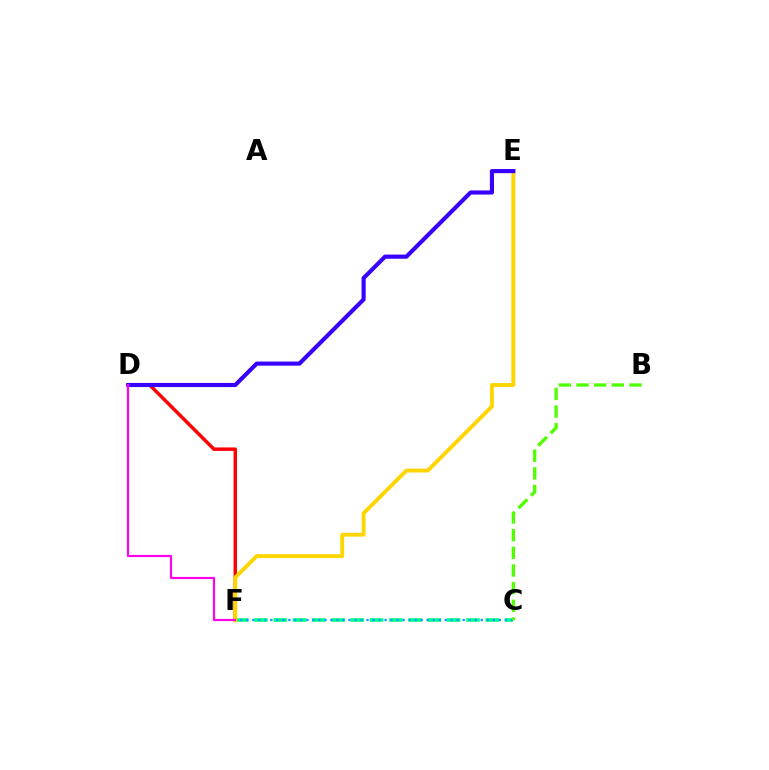{('D', 'F'): [{'color': '#ff0000', 'line_style': 'solid', 'thickness': 2.49}, {'color': '#ff00ed', 'line_style': 'solid', 'thickness': 1.57}], ('C', 'F'): [{'color': '#00ff86', 'line_style': 'dashed', 'thickness': 2.62}, {'color': '#009eff', 'line_style': 'dotted', 'thickness': 1.63}], ('E', 'F'): [{'color': '#ffd500', 'line_style': 'solid', 'thickness': 2.78}], ('D', 'E'): [{'color': '#3700ff', 'line_style': 'solid', 'thickness': 2.97}], ('B', 'C'): [{'color': '#4fff00', 'line_style': 'dashed', 'thickness': 2.4}]}